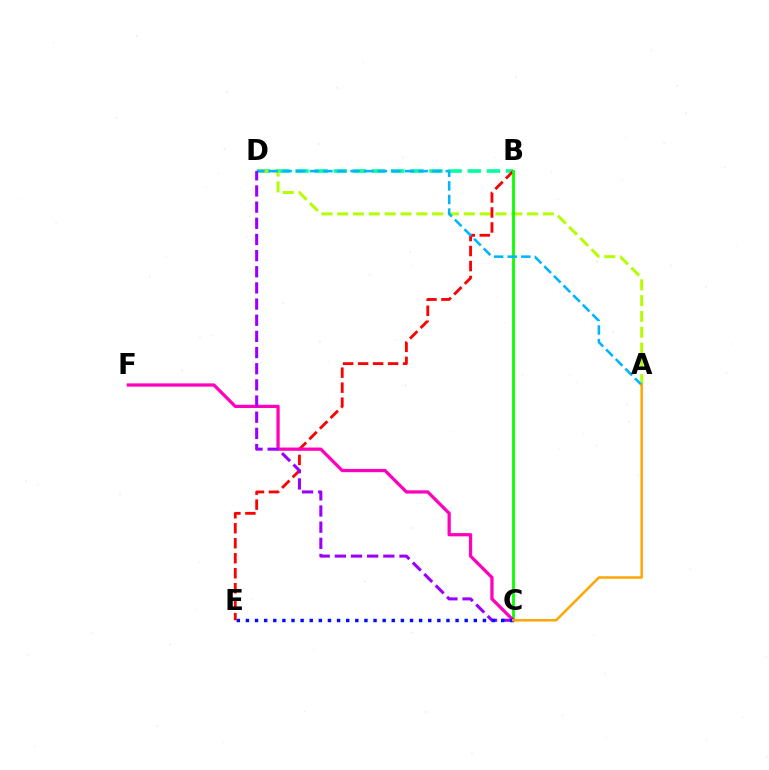{('B', 'D'): [{'color': '#00ff9d', 'line_style': 'dashed', 'thickness': 2.6}], ('A', 'D'): [{'color': '#b3ff00', 'line_style': 'dashed', 'thickness': 2.15}, {'color': '#00b5ff', 'line_style': 'dashed', 'thickness': 1.85}], ('B', 'E'): [{'color': '#ff0000', 'line_style': 'dashed', 'thickness': 2.04}], ('B', 'C'): [{'color': '#08ff00', 'line_style': 'solid', 'thickness': 2.01}], ('C', 'F'): [{'color': '#ff00bd', 'line_style': 'solid', 'thickness': 2.34}], ('C', 'D'): [{'color': '#9b00ff', 'line_style': 'dashed', 'thickness': 2.2}], ('C', 'E'): [{'color': '#0010ff', 'line_style': 'dotted', 'thickness': 2.48}], ('A', 'C'): [{'color': '#ffa500', 'line_style': 'solid', 'thickness': 1.78}]}